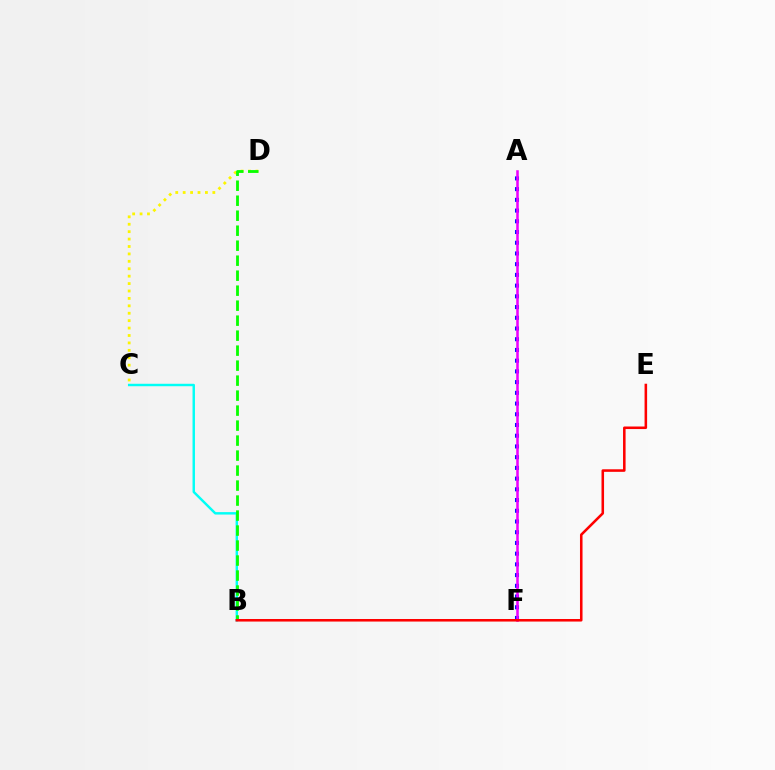{('A', 'F'): [{'color': '#0010ff', 'line_style': 'dotted', 'thickness': 2.91}, {'color': '#ee00ff', 'line_style': 'solid', 'thickness': 1.84}], ('B', 'C'): [{'color': '#00fff6', 'line_style': 'solid', 'thickness': 1.76}], ('C', 'D'): [{'color': '#fcf500', 'line_style': 'dotted', 'thickness': 2.02}], ('B', 'D'): [{'color': '#08ff00', 'line_style': 'dashed', 'thickness': 2.04}], ('B', 'E'): [{'color': '#ff0000', 'line_style': 'solid', 'thickness': 1.84}]}